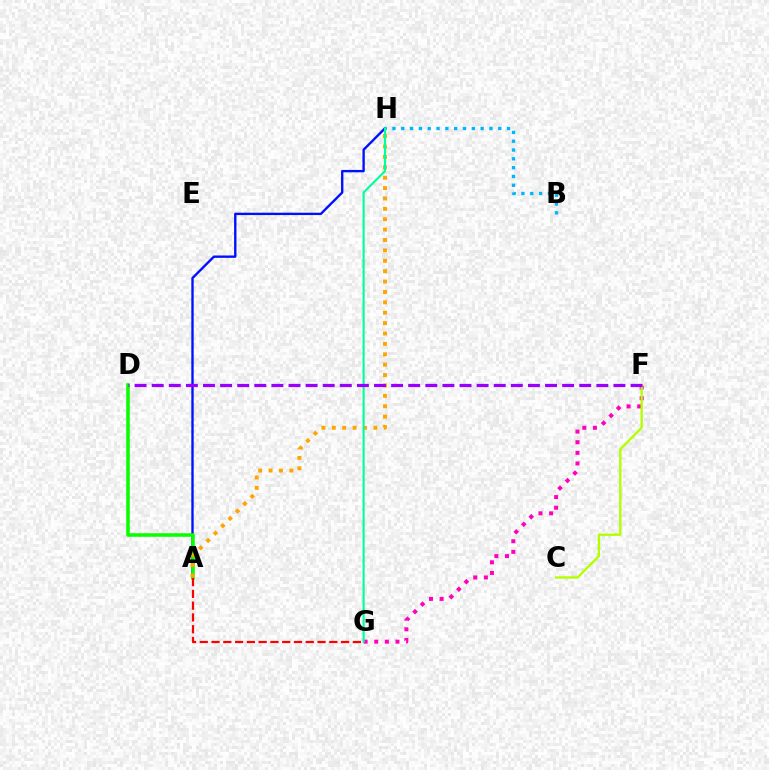{('A', 'H'): [{'color': '#0010ff', 'line_style': 'solid', 'thickness': 1.7}, {'color': '#ffa500', 'line_style': 'dotted', 'thickness': 2.82}], ('F', 'G'): [{'color': '#ff00bd', 'line_style': 'dotted', 'thickness': 2.89}], ('B', 'H'): [{'color': '#00b5ff', 'line_style': 'dotted', 'thickness': 2.4}], ('A', 'D'): [{'color': '#08ff00', 'line_style': 'solid', 'thickness': 2.55}], ('G', 'H'): [{'color': '#00ff9d', 'line_style': 'solid', 'thickness': 1.54}], ('A', 'G'): [{'color': '#ff0000', 'line_style': 'dashed', 'thickness': 1.6}], ('C', 'F'): [{'color': '#b3ff00', 'line_style': 'solid', 'thickness': 1.69}], ('D', 'F'): [{'color': '#9b00ff', 'line_style': 'dashed', 'thickness': 2.32}]}